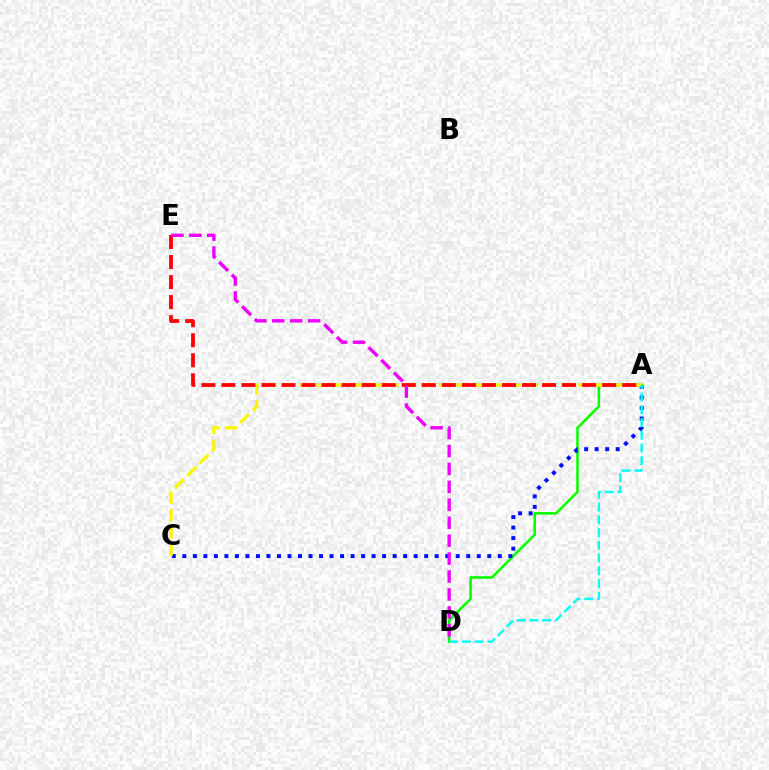{('A', 'D'): [{'color': '#08ff00', 'line_style': 'solid', 'thickness': 1.87}, {'color': '#00fff6', 'line_style': 'dashed', 'thickness': 1.73}], ('A', 'C'): [{'color': '#0010ff', 'line_style': 'dotted', 'thickness': 2.86}, {'color': '#fcf500', 'line_style': 'dashed', 'thickness': 2.37}], ('A', 'E'): [{'color': '#ff0000', 'line_style': 'dashed', 'thickness': 2.72}], ('D', 'E'): [{'color': '#ee00ff', 'line_style': 'dashed', 'thickness': 2.44}]}